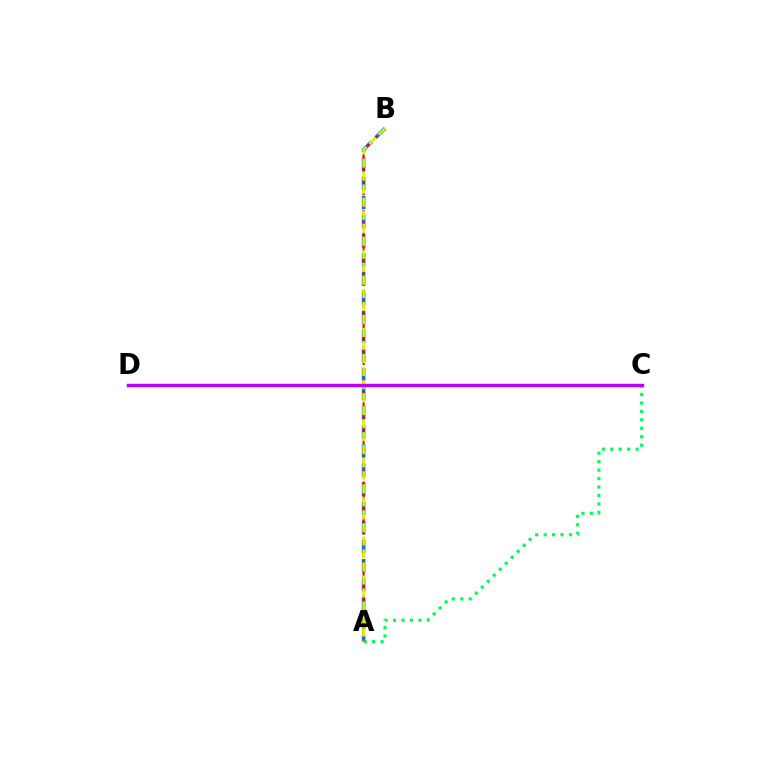{('A', 'C'): [{'color': '#00ff5c', 'line_style': 'dotted', 'thickness': 2.3}], ('A', 'B'): [{'color': '#0074ff', 'line_style': 'dashed', 'thickness': 2.6}, {'color': '#ff0000', 'line_style': 'dashed', 'thickness': 1.54}, {'color': '#d1ff00', 'line_style': 'dashed', 'thickness': 1.77}], ('C', 'D'): [{'color': '#b900ff', 'line_style': 'solid', 'thickness': 2.5}]}